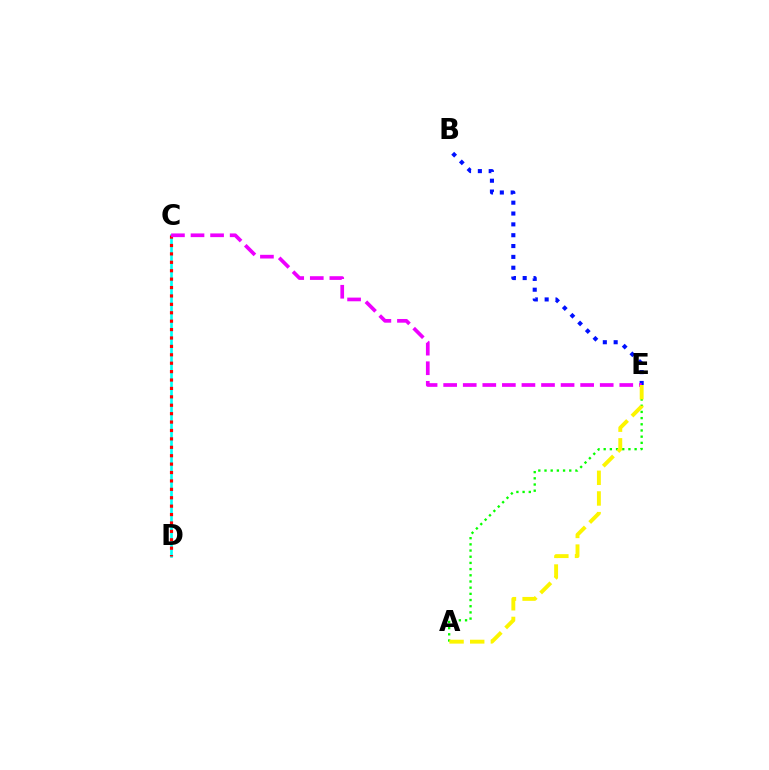{('B', 'E'): [{'color': '#0010ff', 'line_style': 'dotted', 'thickness': 2.95}], ('A', 'E'): [{'color': '#08ff00', 'line_style': 'dotted', 'thickness': 1.68}, {'color': '#fcf500', 'line_style': 'dashed', 'thickness': 2.81}], ('C', 'D'): [{'color': '#00fff6', 'line_style': 'solid', 'thickness': 1.92}, {'color': '#ff0000', 'line_style': 'dotted', 'thickness': 2.28}], ('C', 'E'): [{'color': '#ee00ff', 'line_style': 'dashed', 'thickness': 2.66}]}